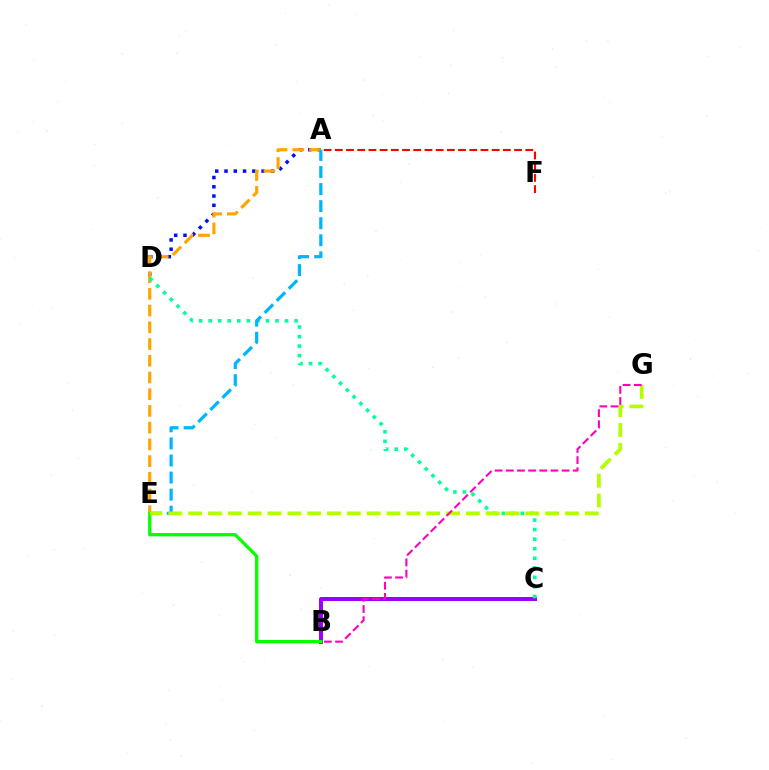{('A', 'D'): [{'color': '#0010ff', 'line_style': 'dotted', 'thickness': 2.52}], ('A', 'E'): [{'color': '#ffa500', 'line_style': 'dashed', 'thickness': 2.27}, {'color': '#00b5ff', 'line_style': 'dashed', 'thickness': 2.32}], ('B', 'C'): [{'color': '#9b00ff', 'line_style': 'solid', 'thickness': 2.86}], ('B', 'E'): [{'color': '#08ff00', 'line_style': 'solid', 'thickness': 2.38}], ('C', 'D'): [{'color': '#00ff9d', 'line_style': 'dotted', 'thickness': 2.59}], ('E', 'G'): [{'color': '#b3ff00', 'line_style': 'dashed', 'thickness': 2.69}], ('B', 'G'): [{'color': '#ff00bd', 'line_style': 'dashed', 'thickness': 1.52}], ('A', 'F'): [{'color': '#ff0000', 'line_style': 'dashed', 'thickness': 1.52}]}